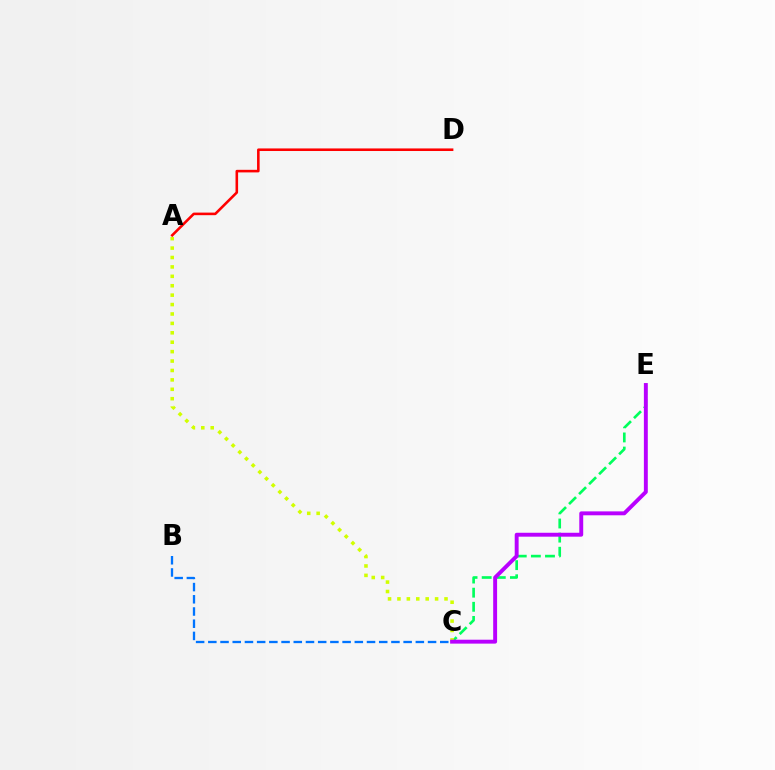{('C', 'E'): [{'color': '#00ff5c', 'line_style': 'dashed', 'thickness': 1.92}, {'color': '#b900ff', 'line_style': 'solid', 'thickness': 2.82}], ('A', 'C'): [{'color': '#d1ff00', 'line_style': 'dotted', 'thickness': 2.56}], ('A', 'D'): [{'color': '#ff0000', 'line_style': 'solid', 'thickness': 1.86}], ('B', 'C'): [{'color': '#0074ff', 'line_style': 'dashed', 'thickness': 1.66}]}